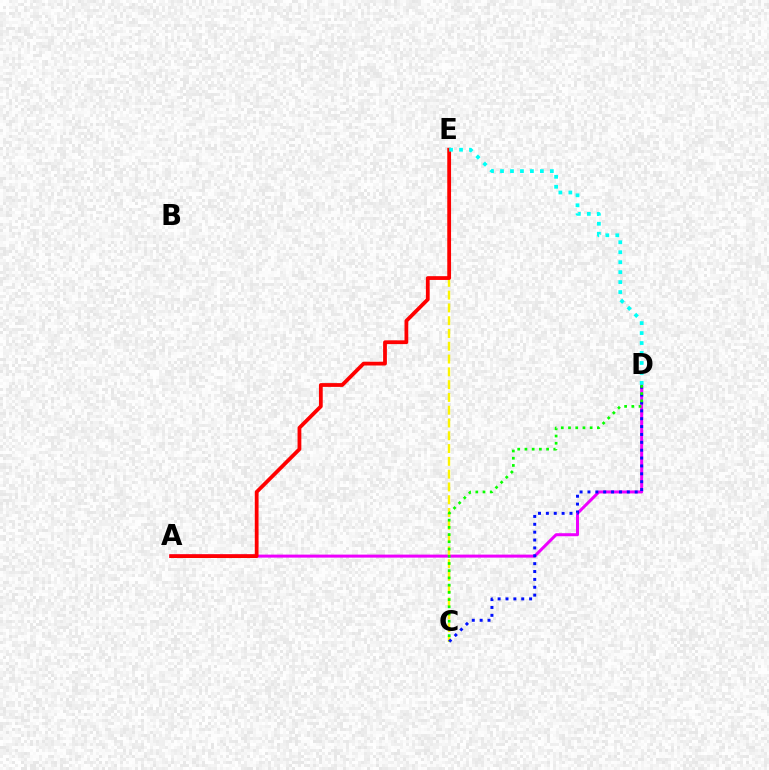{('A', 'D'): [{'color': '#ee00ff', 'line_style': 'solid', 'thickness': 2.17}], ('C', 'E'): [{'color': '#fcf500', 'line_style': 'dashed', 'thickness': 1.74}], ('A', 'E'): [{'color': '#ff0000', 'line_style': 'solid', 'thickness': 2.72}], ('D', 'E'): [{'color': '#00fff6', 'line_style': 'dotted', 'thickness': 2.71}], ('C', 'D'): [{'color': '#0010ff', 'line_style': 'dotted', 'thickness': 2.14}, {'color': '#08ff00', 'line_style': 'dotted', 'thickness': 1.96}]}